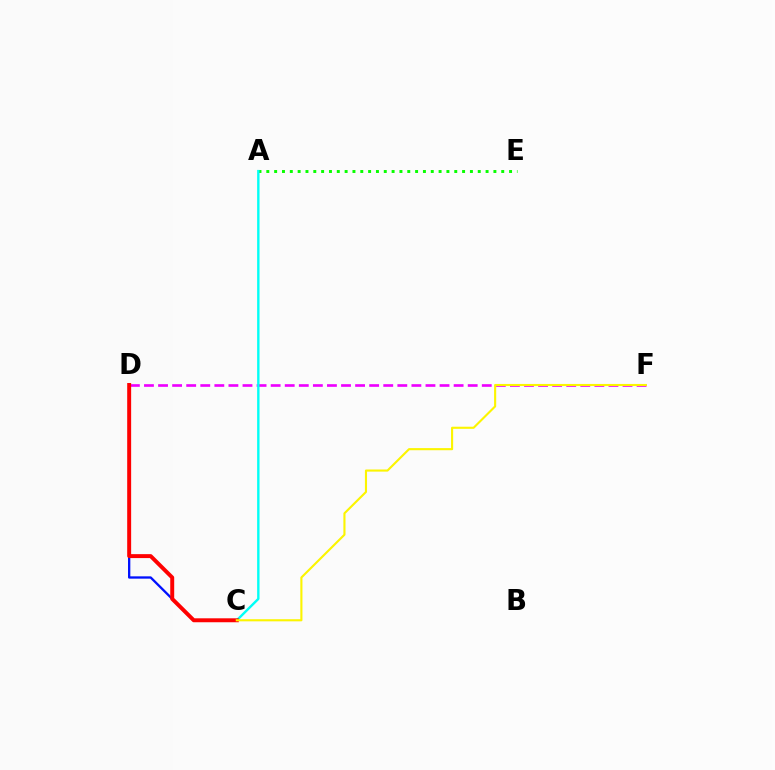{('A', 'E'): [{'color': '#08ff00', 'line_style': 'dotted', 'thickness': 2.13}], ('C', 'D'): [{'color': '#0010ff', 'line_style': 'solid', 'thickness': 1.67}, {'color': '#ff0000', 'line_style': 'solid', 'thickness': 2.84}], ('D', 'F'): [{'color': '#ee00ff', 'line_style': 'dashed', 'thickness': 1.91}], ('A', 'C'): [{'color': '#00fff6', 'line_style': 'solid', 'thickness': 1.72}], ('C', 'F'): [{'color': '#fcf500', 'line_style': 'solid', 'thickness': 1.53}]}